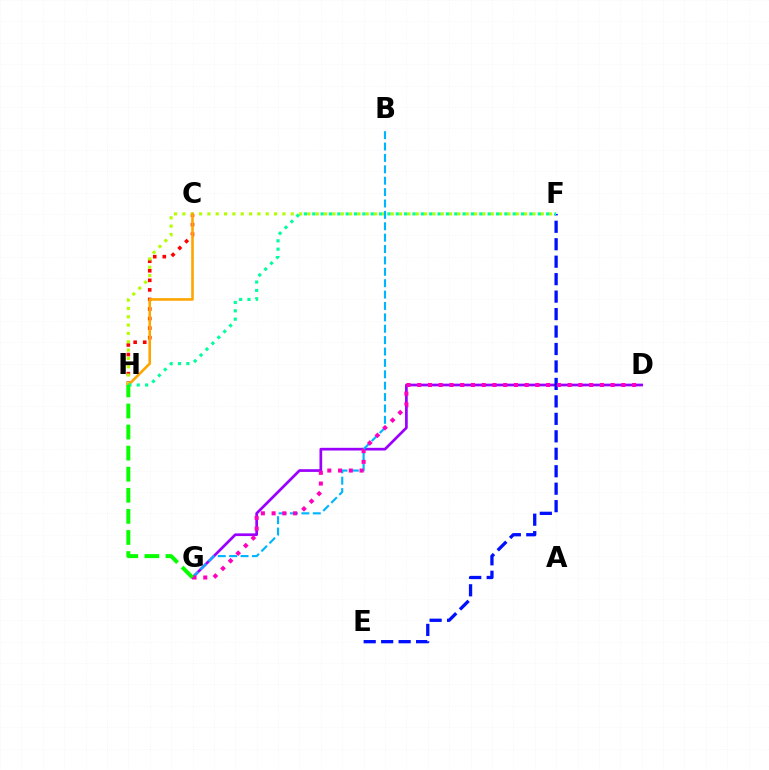{('D', 'G'): [{'color': '#9b00ff', 'line_style': 'solid', 'thickness': 1.95}, {'color': '#ff00bd', 'line_style': 'dotted', 'thickness': 2.92}], ('E', 'F'): [{'color': '#0010ff', 'line_style': 'dashed', 'thickness': 2.37}], ('C', 'H'): [{'color': '#ff0000', 'line_style': 'dotted', 'thickness': 2.6}, {'color': '#ffa500', 'line_style': 'solid', 'thickness': 1.88}], ('F', 'H'): [{'color': '#b3ff00', 'line_style': 'dotted', 'thickness': 2.26}, {'color': '#00ff9d', 'line_style': 'dotted', 'thickness': 2.27}], ('B', 'G'): [{'color': '#00b5ff', 'line_style': 'dashed', 'thickness': 1.55}], ('G', 'H'): [{'color': '#08ff00', 'line_style': 'dashed', 'thickness': 2.86}]}